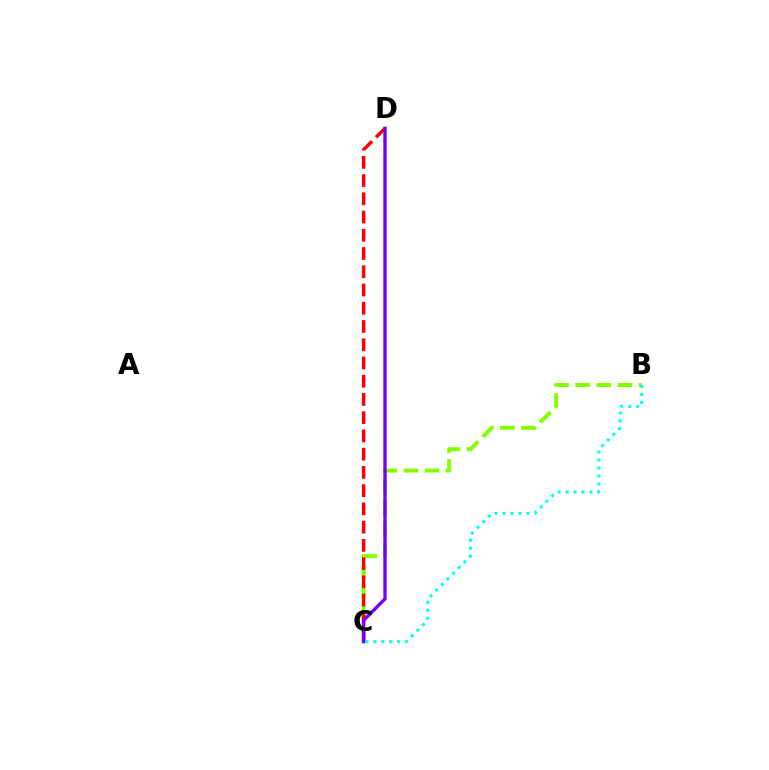{('B', 'C'): [{'color': '#84ff00', 'line_style': 'dashed', 'thickness': 2.87}, {'color': '#00fff6', 'line_style': 'dotted', 'thickness': 2.17}], ('C', 'D'): [{'color': '#ff0000', 'line_style': 'dashed', 'thickness': 2.48}, {'color': '#7200ff', 'line_style': 'solid', 'thickness': 2.41}]}